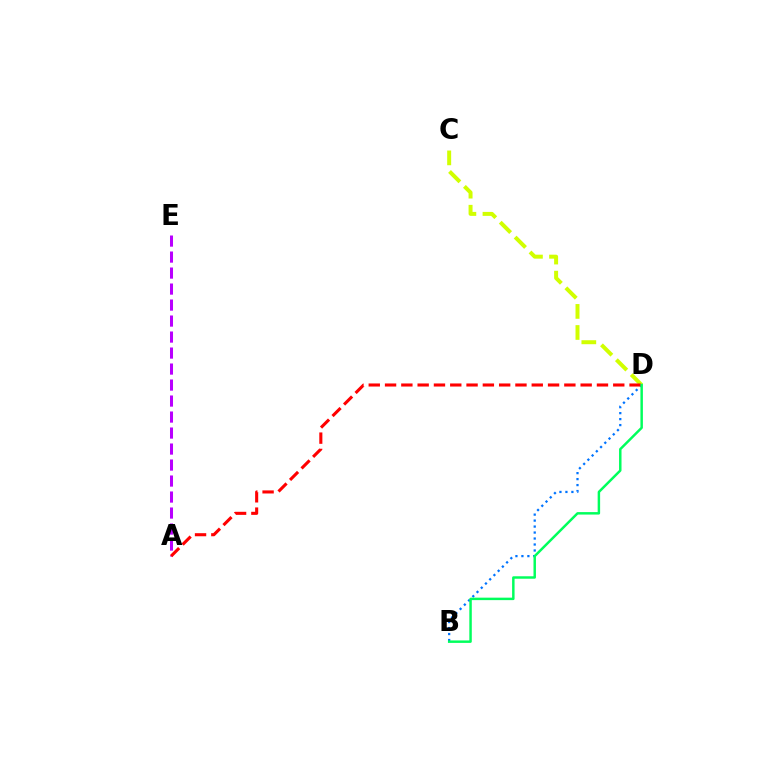{('A', 'E'): [{'color': '#b900ff', 'line_style': 'dashed', 'thickness': 2.17}], ('C', 'D'): [{'color': '#d1ff00', 'line_style': 'dashed', 'thickness': 2.86}], ('B', 'D'): [{'color': '#0074ff', 'line_style': 'dotted', 'thickness': 1.62}, {'color': '#00ff5c', 'line_style': 'solid', 'thickness': 1.77}], ('A', 'D'): [{'color': '#ff0000', 'line_style': 'dashed', 'thickness': 2.21}]}